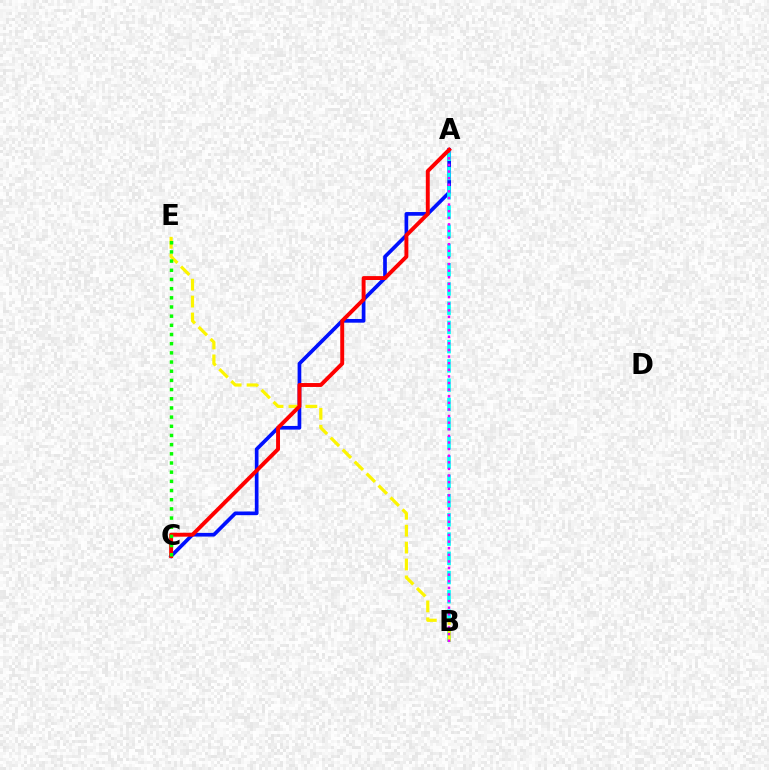{('A', 'C'): [{'color': '#0010ff', 'line_style': 'solid', 'thickness': 2.66}, {'color': '#ff0000', 'line_style': 'solid', 'thickness': 2.82}], ('A', 'B'): [{'color': '#00fff6', 'line_style': 'dashed', 'thickness': 2.61}, {'color': '#ee00ff', 'line_style': 'dotted', 'thickness': 1.8}], ('B', 'E'): [{'color': '#fcf500', 'line_style': 'dashed', 'thickness': 2.3}], ('C', 'E'): [{'color': '#08ff00', 'line_style': 'dotted', 'thickness': 2.49}]}